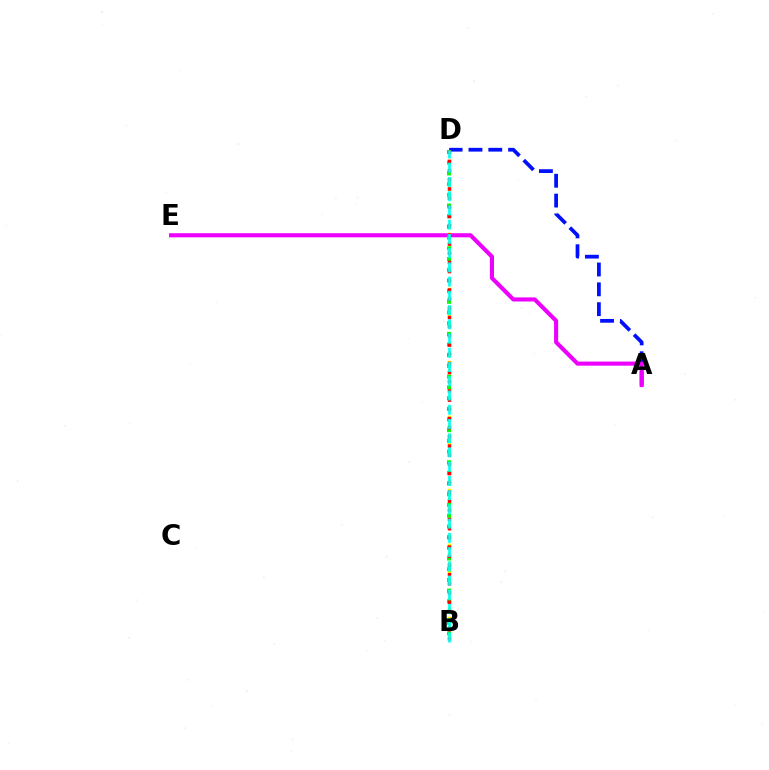{('A', 'D'): [{'color': '#0010ff', 'line_style': 'dashed', 'thickness': 2.69}], ('A', 'E'): [{'color': '#ee00ff', 'line_style': 'solid', 'thickness': 2.95}], ('B', 'D'): [{'color': '#fcf500', 'line_style': 'dotted', 'thickness': 2.48}, {'color': '#08ff00', 'line_style': 'dotted', 'thickness': 2.91}, {'color': '#ff0000', 'line_style': 'dotted', 'thickness': 2.49}, {'color': '#00fff6', 'line_style': 'dashed', 'thickness': 1.93}]}